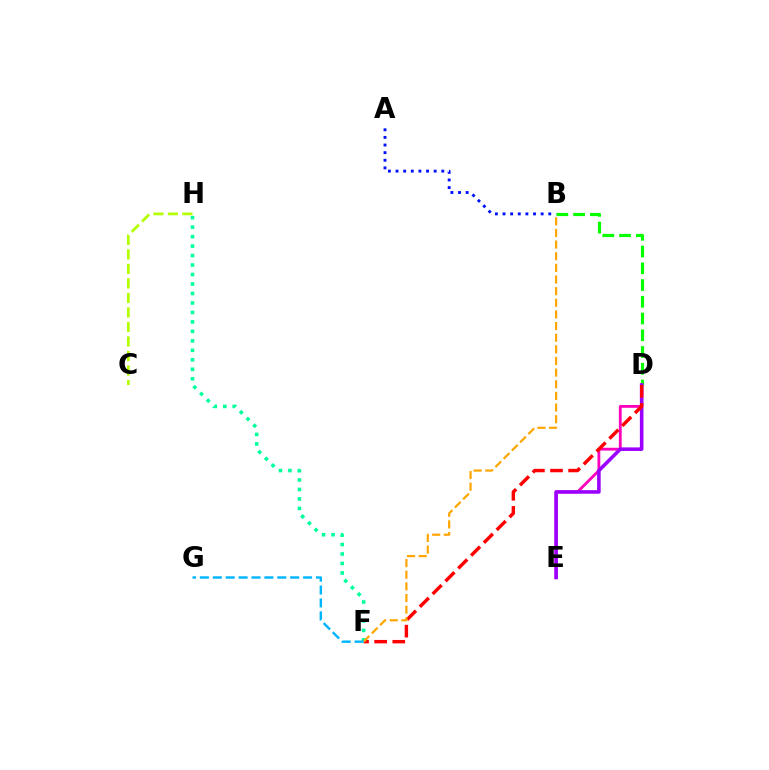{('D', 'E'): [{'color': '#ff00bd', 'line_style': 'solid', 'thickness': 2.03}, {'color': '#9b00ff', 'line_style': 'solid', 'thickness': 2.57}], ('B', 'D'): [{'color': '#08ff00', 'line_style': 'dashed', 'thickness': 2.27}], ('A', 'B'): [{'color': '#0010ff', 'line_style': 'dotted', 'thickness': 2.07}], ('D', 'F'): [{'color': '#ff0000', 'line_style': 'dashed', 'thickness': 2.46}], ('F', 'H'): [{'color': '#00ff9d', 'line_style': 'dotted', 'thickness': 2.57}], ('C', 'H'): [{'color': '#b3ff00', 'line_style': 'dashed', 'thickness': 1.97}], ('B', 'F'): [{'color': '#ffa500', 'line_style': 'dashed', 'thickness': 1.58}], ('F', 'G'): [{'color': '#00b5ff', 'line_style': 'dashed', 'thickness': 1.75}]}